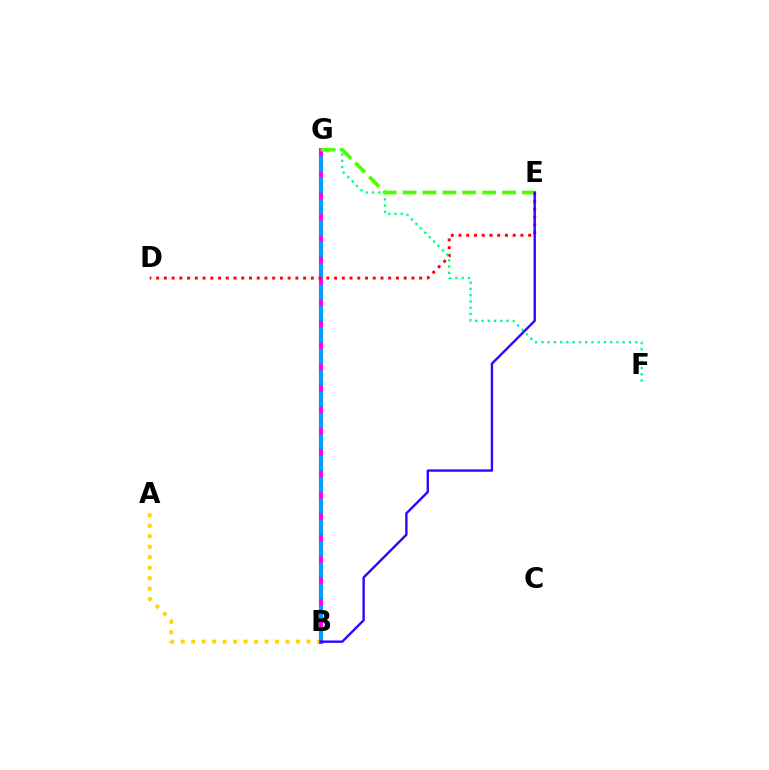{('A', 'B'): [{'color': '#ffd500', 'line_style': 'dotted', 'thickness': 2.85}], ('B', 'G'): [{'color': '#ff00ed', 'line_style': 'solid', 'thickness': 2.99}, {'color': '#009eff', 'line_style': 'dashed', 'thickness': 2.91}], ('D', 'E'): [{'color': '#ff0000', 'line_style': 'dotted', 'thickness': 2.1}], ('F', 'G'): [{'color': '#00ff86', 'line_style': 'dotted', 'thickness': 1.7}], ('E', 'G'): [{'color': '#4fff00', 'line_style': 'dashed', 'thickness': 2.7}], ('B', 'E'): [{'color': '#3700ff', 'line_style': 'solid', 'thickness': 1.71}]}